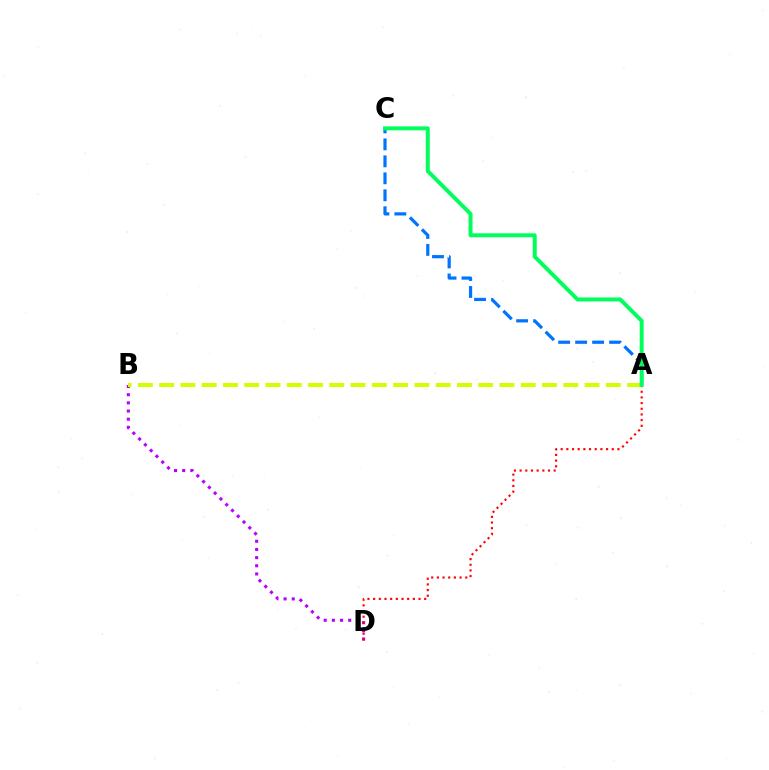{('B', 'D'): [{'color': '#b900ff', 'line_style': 'dotted', 'thickness': 2.22}], ('A', 'C'): [{'color': '#0074ff', 'line_style': 'dashed', 'thickness': 2.31}, {'color': '#00ff5c', 'line_style': 'solid', 'thickness': 2.85}], ('A', 'D'): [{'color': '#ff0000', 'line_style': 'dotted', 'thickness': 1.54}], ('A', 'B'): [{'color': '#d1ff00', 'line_style': 'dashed', 'thickness': 2.89}]}